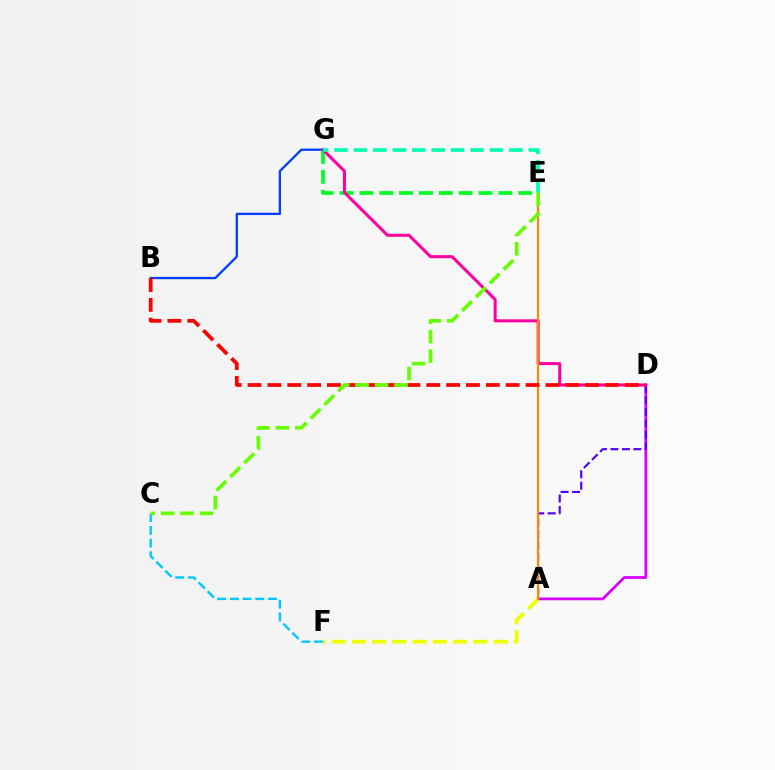{('A', 'D'): [{'color': '#d600ff', 'line_style': 'solid', 'thickness': 1.98}, {'color': '#4f00ff', 'line_style': 'dashed', 'thickness': 1.55}], ('A', 'F'): [{'color': '#eeff00', 'line_style': 'dashed', 'thickness': 2.75}], ('B', 'G'): [{'color': '#003fff', 'line_style': 'solid', 'thickness': 1.66}], ('E', 'G'): [{'color': '#00ff27', 'line_style': 'dashed', 'thickness': 2.7}, {'color': '#00ffaf', 'line_style': 'dashed', 'thickness': 2.64}], ('D', 'G'): [{'color': '#ff00a0', 'line_style': 'solid', 'thickness': 2.19}], ('A', 'E'): [{'color': '#ff8800', 'line_style': 'solid', 'thickness': 1.57}], ('C', 'F'): [{'color': '#00c7ff', 'line_style': 'dashed', 'thickness': 1.73}], ('B', 'D'): [{'color': '#ff0000', 'line_style': 'dashed', 'thickness': 2.7}], ('C', 'E'): [{'color': '#66ff00', 'line_style': 'dashed', 'thickness': 2.65}]}